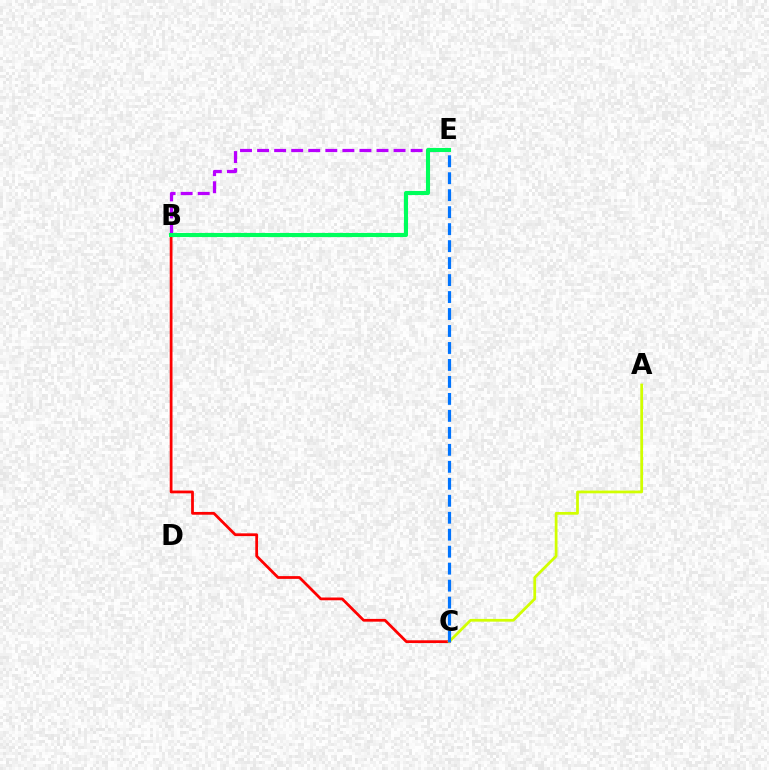{('B', 'E'): [{'color': '#b900ff', 'line_style': 'dashed', 'thickness': 2.32}, {'color': '#00ff5c', 'line_style': 'solid', 'thickness': 2.94}], ('B', 'C'): [{'color': '#ff0000', 'line_style': 'solid', 'thickness': 1.99}], ('A', 'C'): [{'color': '#d1ff00', 'line_style': 'solid', 'thickness': 1.98}], ('C', 'E'): [{'color': '#0074ff', 'line_style': 'dashed', 'thickness': 2.31}]}